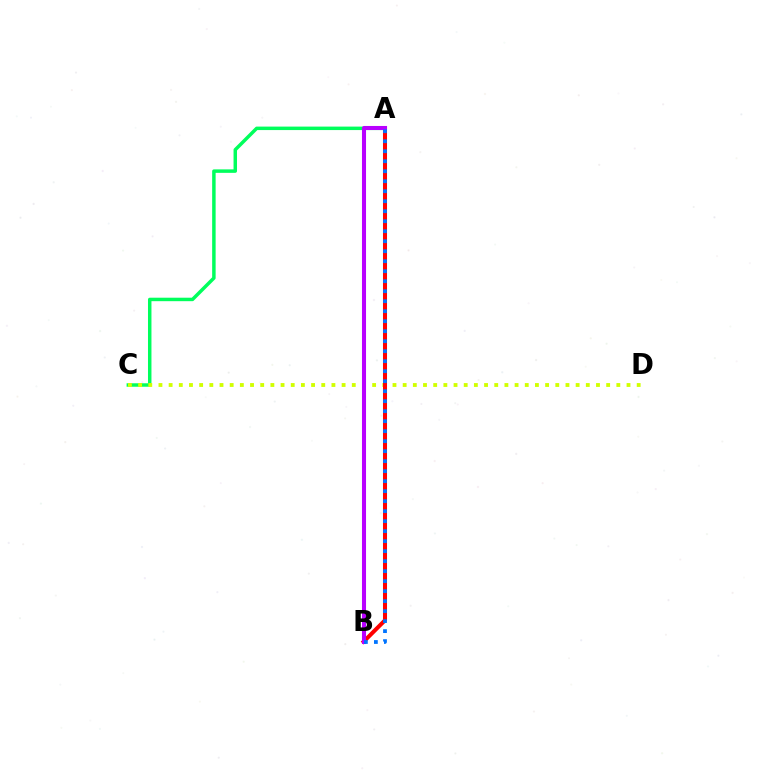{('A', 'C'): [{'color': '#00ff5c', 'line_style': 'solid', 'thickness': 2.5}], ('C', 'D'): [{'color': '#d1ff00', 'line_style': 'dotted', 'thickness': 2.76}], ('A', 'B'): [{'color': '#ff0000', 'line_style': 'solid', 'thickness': 2.91}, {'color': '#b900ff', 'line_style': 'solid', 'thickness': 2.93}, {'color': '#0074ff', 'line_style': 'dotted', 'thickness': 2.72}]}